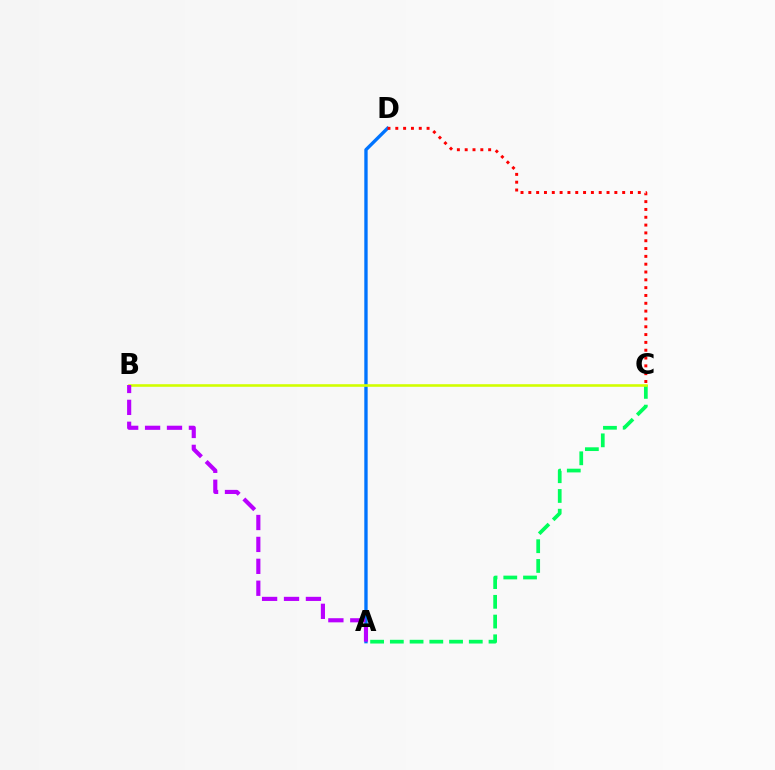{('A', 'C'): [{'color': '#00ff5c', 'line_style': 'dashed', 'thickness': 2.68}], ('A', 'D'): [{'color': '#0074ff', 'line_style': 'solid', 'thickness': 2.41}], ('C', 'D'): [{'color': '#ff0000', 'line_style': 'dotted', 'thickness': 2.12}], ('B', 'C'): [{'color': '#d1ff00', 'line_style': 'solid', 'thickness': 1.86}], ('A', 'B'): [{'color': '#b900ff', 'line_style': 'dashed', 'thickness': 2.98}]}